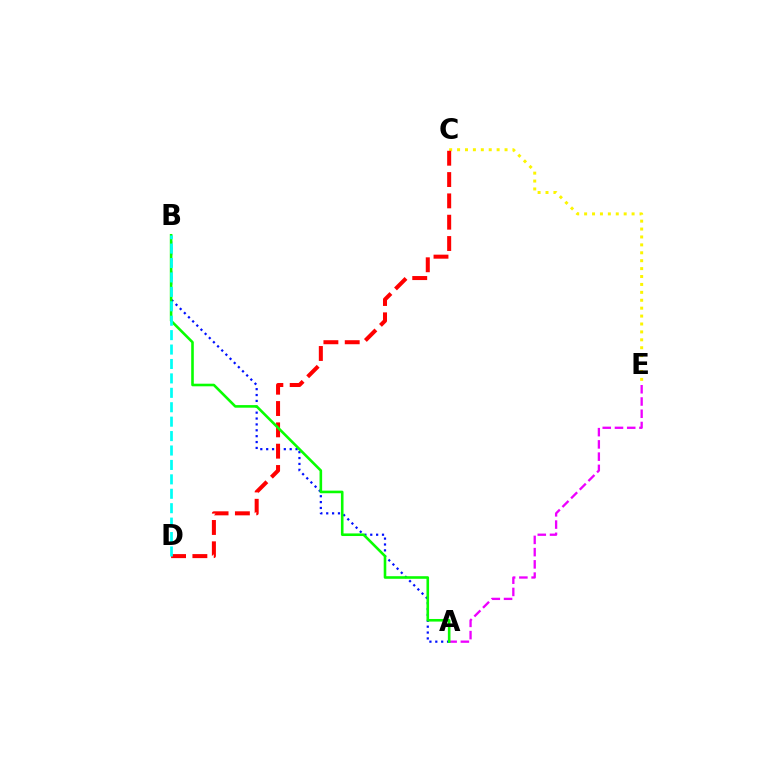{('A', 'B'): [{'color': '#0010ff', 'line_style': 'dotted', 'thickness': 1.6}, {'color': '#08ff00', 'line_style': 'solid', 'thickness': 1.87}], ('C', 'E'): [{'color': '#fcf500', 'line_style': 'dotted', 'thickness': 2.15}], ('A', 'E'): [{'color': '#ee00ff', 'line_style': 'dashed', 'thickness': 1.66}], ('C', 'D'): [{'color': '#ff0000', 'line_style': 'dashed', 'thickness': 2.9}], ('B', 'D'): [{'color': '#00fff6', 'line_style': 'dashed', 'thickness': 1.96}]}